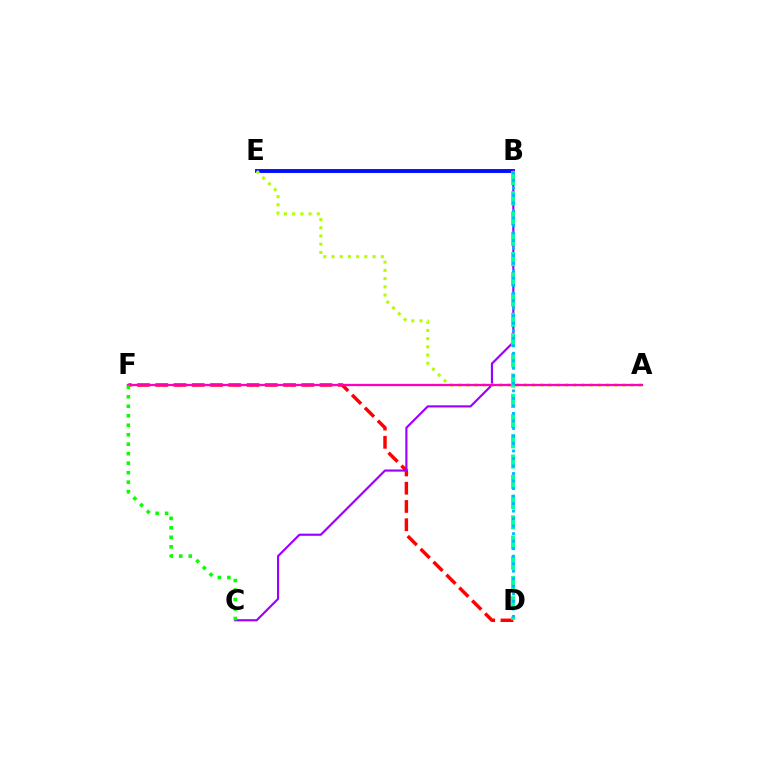{('D', 'F'): [{'color': '#ff0000', 'line_style': 'dashed', 'thickness': 2.48}], ('B', 'E'): [{'color': '#ffa500', 'line_style': 'dotted', 'thickness': 2.02}, {'color': '#0010ff', 'line_style': 'solid', 'thickness': 2.81}], ('B', 'C'): [{'color': '#9b00ff', 'line_style': 'solid', 'thickness': 1.55}], ('A', 'E'): [{'color': '#b3ff00', 'line_style': 'dotted', 'thickness': 2.23}], ('A', 'F'): [{'color': '#ff00bd', 'line_style': 'solid', 'thickness': 1.65}], ('B', 'D'): [{'color': '#00ff9d', 'line_style': 'dashed', 'thickness': 2.75}, {'color': '#00b5ff', 'line_style': 'dotted', 'thickness': 2.04}], ('C', 'F'): [{'color': '#08ff00', 'line_style': 'dotted', 'thickness': 2.58}]}